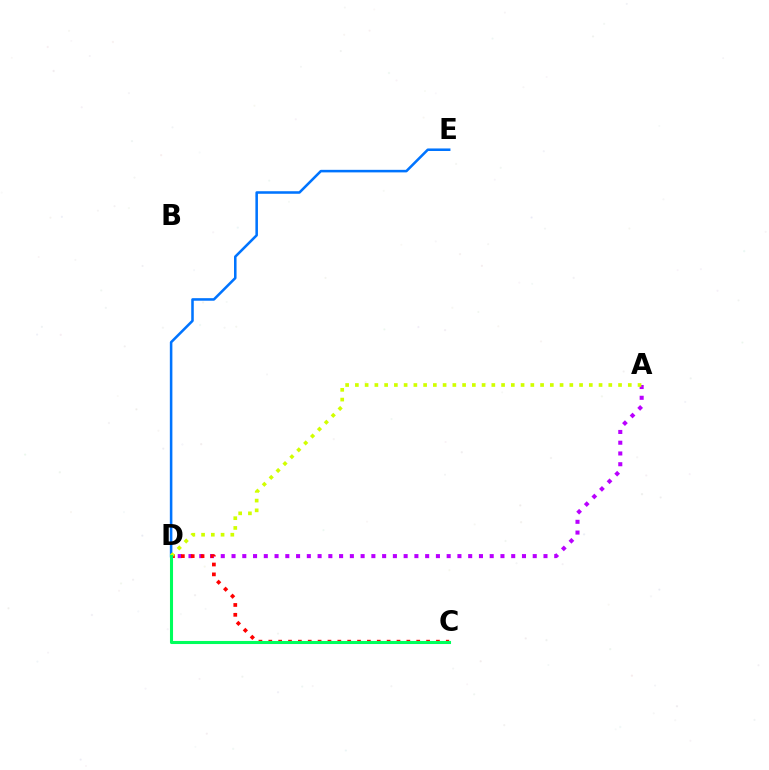{('D', 'E'): [{'color': '#0074ff', 'line_style': 'solid', 'thickness': 1.83}], ('A', 'D'): [{'color': '#b900ff', 'line_style': 'dotted', 'thickness': 2.92}, {'color': '#d1ff00', 'line_style': 'dotted', 'thickness': 2.65}], ('C', 'D'): [{'color': '#ff0000', 'line_style': 'dotted', 'thickness': 2.68}, {'color': '#00ff5c', 'line_style': 'solid', 'thickness': 2.21}]}